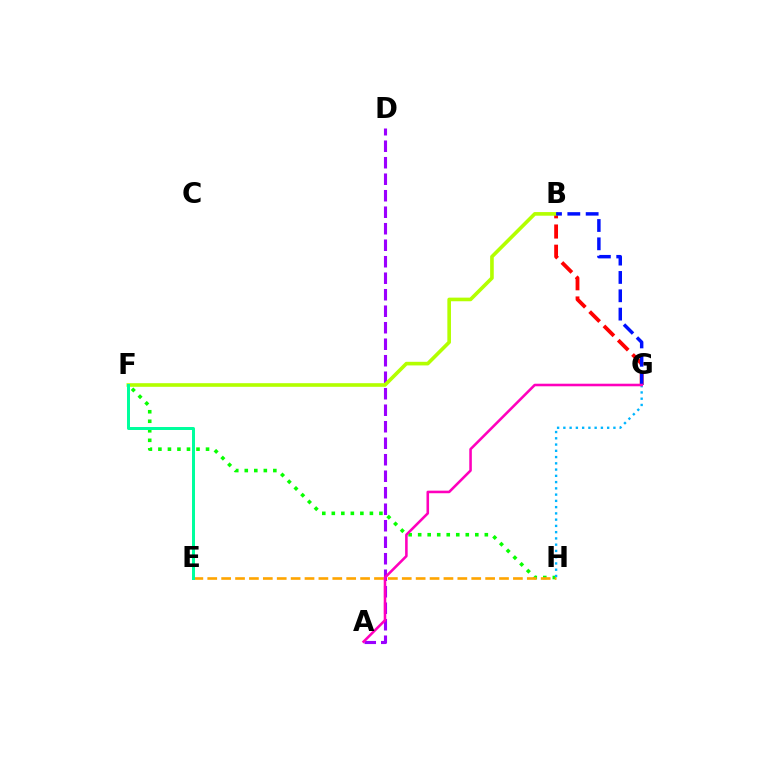{('A', 'D'): [{'color': '#9b00ff', 'line_style': 'dashed', 'thickness': 2.24}], ('B', 'G'): [{'color': '#ff0000', 'line_style': 'dashed', 'thickness': 2.75}, {'color': '#0010ff', 'line_style': 'dashed', 'thickness': 2.49}], ('B', 'F'): [{'color': '#b3ff00', 'line_style': 'solid', 'thickness': 2.61}], ('F', 'H'): [{'color': '#08ff00', 'line_style': 'dotted', 'thickness': 2.59}], ('E', 'H'): [{'color': '#ffa500', 'line_style': 'dashed', 'thickness': 1.89}], ('E', 'F'): [{'color': '#00ff9d', 'line_style': 'solid', 'thickness': 2.16}], ('G', 'H'): [{'color': '#00b5ff', 'line_style': 'dotted', 'thickness': 1.7}], ('A', 'G'): [{'color': '#ff00bd', 'line_style': 'solid', 'thickness': 1.85}]}